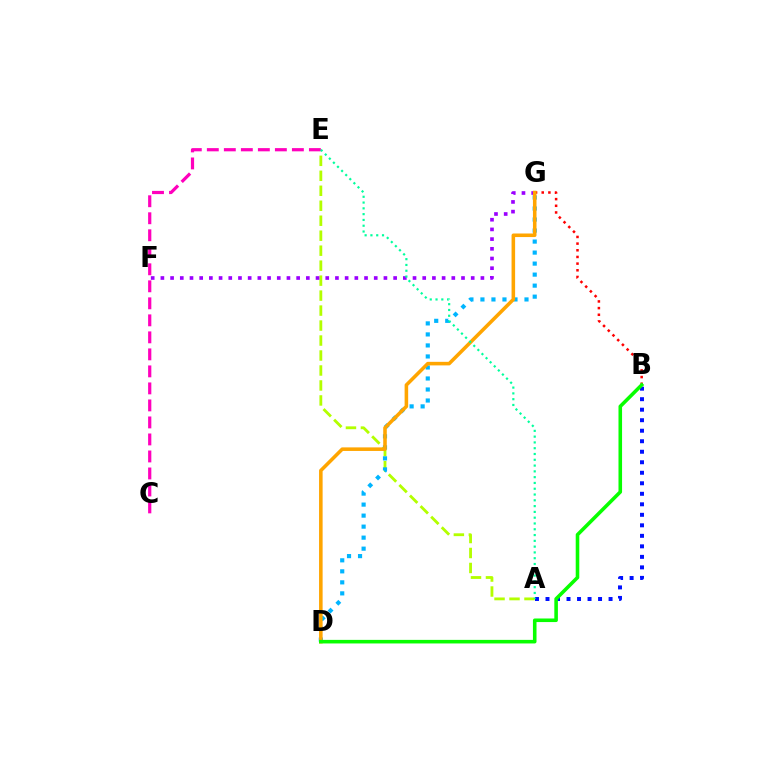{('B', 'G'): [{'color': '#ff0000', 'line_style': 'dotted', 'thickness': 1.81}], ('A', 'E'): [{'color': '#b3ff00', 'line_style': 'dashed', 'thickness': 2.03}, {'color': '#00ff9d', 'line_style': 'dotted', 'thickness': 1.57}], ('D', 'G'): [{'color': '#00b5ff', 'line_style': 'dotted', 'thickness': 2.99}, {'color': '#ffa500', 'line_style': 'solid', 'thickness': 2.56}], ('F', 'G'): [{'color': '#9b00ff', 'line_style': 'dotted', 'thickness': 2.63}], ('C', 'E'): [{'color': '#ff00bd', 'line_style': 'dashed', 'thickness': 2.31}], ('A', 'B'): [{'color': '#0010ff', 'line_style': 'dotted', 'thickness': 2.86}], ('B', 'D'): [{'color': '#08ff00', 'line_style': 'solid', 'thickness': 2.57}]}